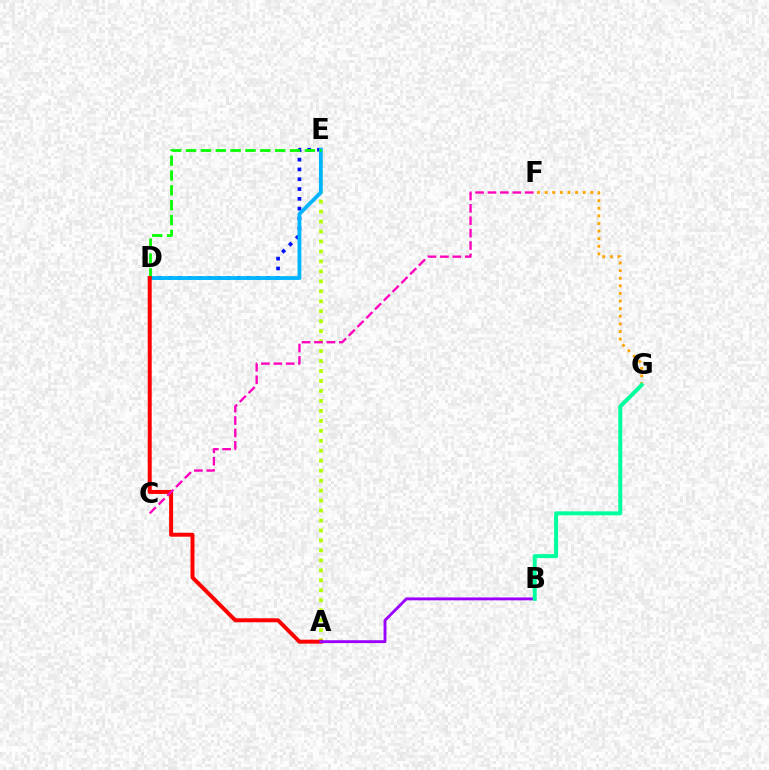{('D', 'E'): [{'color': '#0010ff', 'line_style': 'dotted', 'thickness': 2.67}, {'color': '#00b5ff', 'line_style': 'solid', 'thickness': 2.74}, {'color': '#08ff00', 'line_style': 'dashed', 'thickness': 2.02}], ('A', 'E'): [{'color': '#b3ff00', 'line_style': 'dotted', 'thickness': 2.71}], ('F', 'G'): [{'color': '#ffa500', 'line_style': 'dotted', 'thickness': 2.07}], ('A', 'D'): [{'color': '#ff0000', 'line_style': 'solid', 'thickness': 2.86}], ('A', 'B'): [{'color': '#9b00ff', 'line_style': 'solid', 'thickness': 2.07}], ('B', 'G'): [{'color': '#00ff9d', 'line_style': 'solid', 'thickness': 2.85}], ('C', 'F'): [{'color': '#ff00bd', 'line_style': 'dashed', 'thickness': 1.69}]}